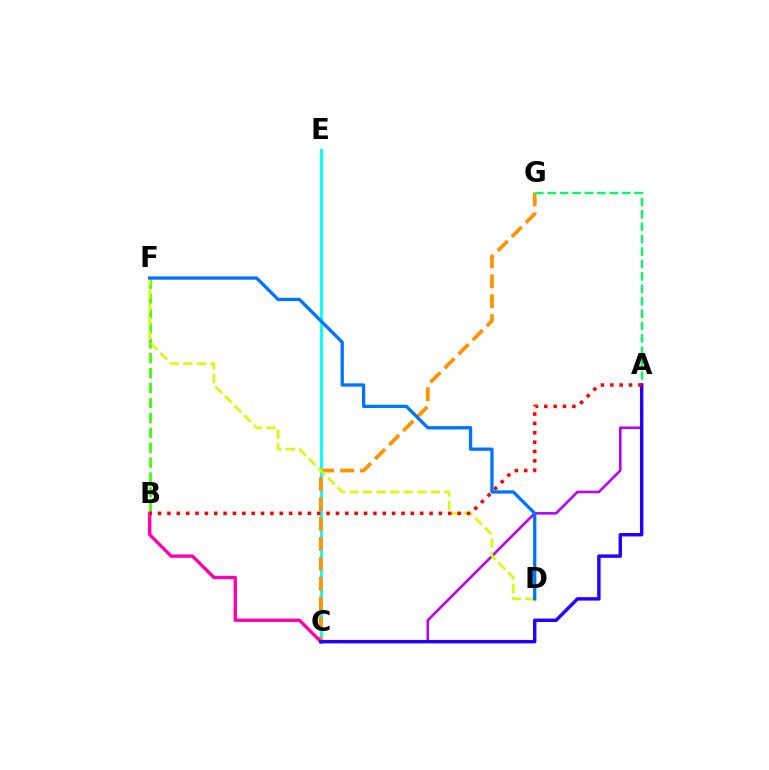{('C', 'E'): [{'color': '#00fff6', 'line_style': 'solid', 'thickness': 2.06}], ('B', 'F'): [{'color': '#3dff00', 'line_style': 'dashed', 'thickness': 2.03}], ('C', 'G'): [{'color': '#ff9400', 'line_style': 'dashed', 'thickness': 2.71}], ('A', 'C'): [{'color': '#b900ff', 'line_style': 'solid', 'thickness': 1.85}, {'color': '#2500ff', 'line_style': 'solid', 'thickness': 2.47}], ('A', 'G'): [{'color': '#00ff5c', 'line_style': 'dashed', 'thickness': 1.69}], ('B', 'C'): [{'color': '#ff00ac', 'line_style': 'solid', 'thickness': 2.41}], ('D', 'F'): [{'color': '#d1ff00', 'line_style': 'dashed', 'thickness': 1.84}, {'color': '#0074ff', 'line_style': 'solid', 'thickness': 2.37}], ('A', 'B'): [{'color': '#ff0000', 'line_style': 'dotted', 'thickness': 2.54}]}